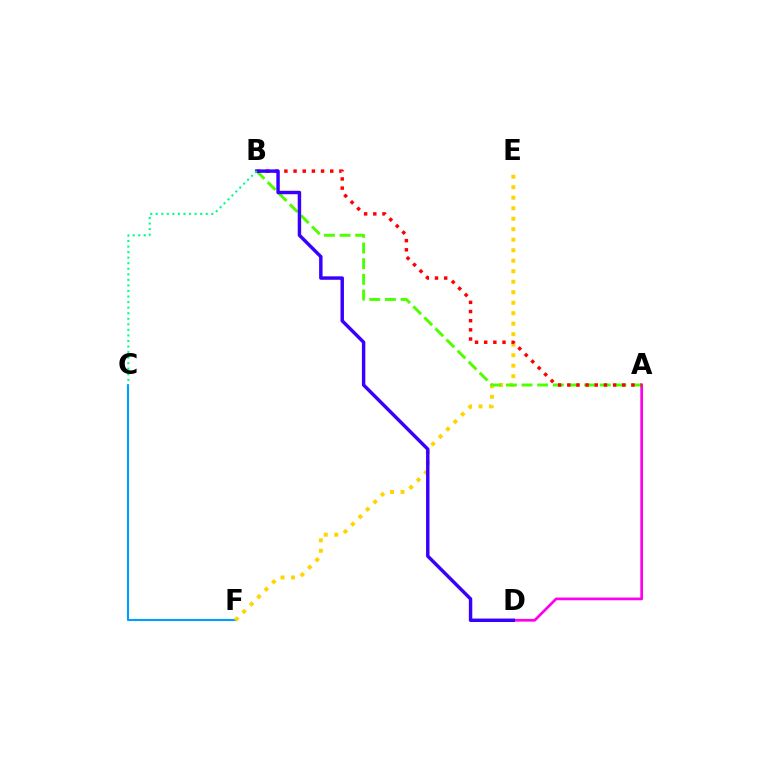{('A', 'D'): [{'color': '#ff00ed', 'line_style': 'solid', 'thickness': 1.96}], ('C', 'F'): [{'color': '#009eff', 'line_style': 'solid', 'thickness': 1.51}], ('E', 'F'): [{'color': '#ffd500', 'line_style': 'dotted', 'thickness': 2.85}], ('A', 'B'): [{'color': '#4fff00', 'line_style': 'dashed', 'thickness': 2.13}, {'color': '#ff0000', 'line_style': 'dotted', 'thickness': 2.49}], ('B', 'D'): [{'color': '#3700ff', 'line_style': 'solid', 'thickness': 2.47}], ('B', 'C'): [{'color': '#00ff86', 'line_style': 'dotted', 'thickness': 1.51}]}